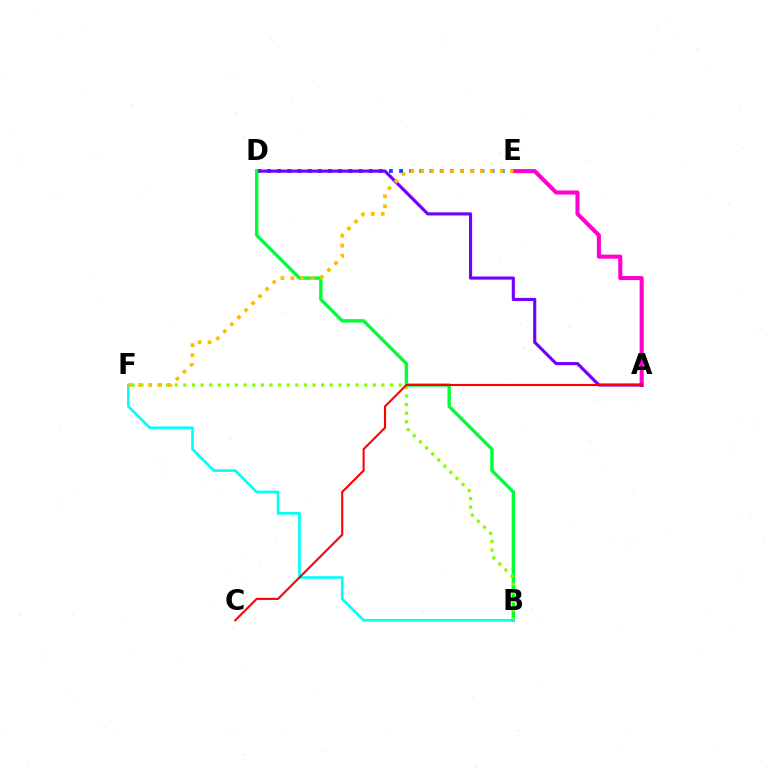{('A', 'E'): [{'color': '#ff00cf', 'line_style': 'solid', 'thickness': 2.92}], ('D', 'E'): [{'color': '#004bff', 'line_style': 'dotted', 'thickness': 2.76}], ('A', 'D'): [{'color': '#7200ff', 'line_style': 'solid', 'thickness': 2.26}], ('B', 'D'): [{'color': '#00ff39', 'line_style': 'solid', 'thickness': 2.45}], ('B', 'F'): [{'color': '#84ff00', 'line_style': 'dotted', 'thickness': 2.34}, {'color': '#00fff6', 'line_style': 'solid', 'thickness': 1.9}], ('E', 'F'): [{'color': '#ffbd00', 'line_style': 'dotted', 'thickness': 2.7}], ('A', 'C'): [{'color': '#ff0000', 'line_style': 'solid', 'thickness': 1.51}]}